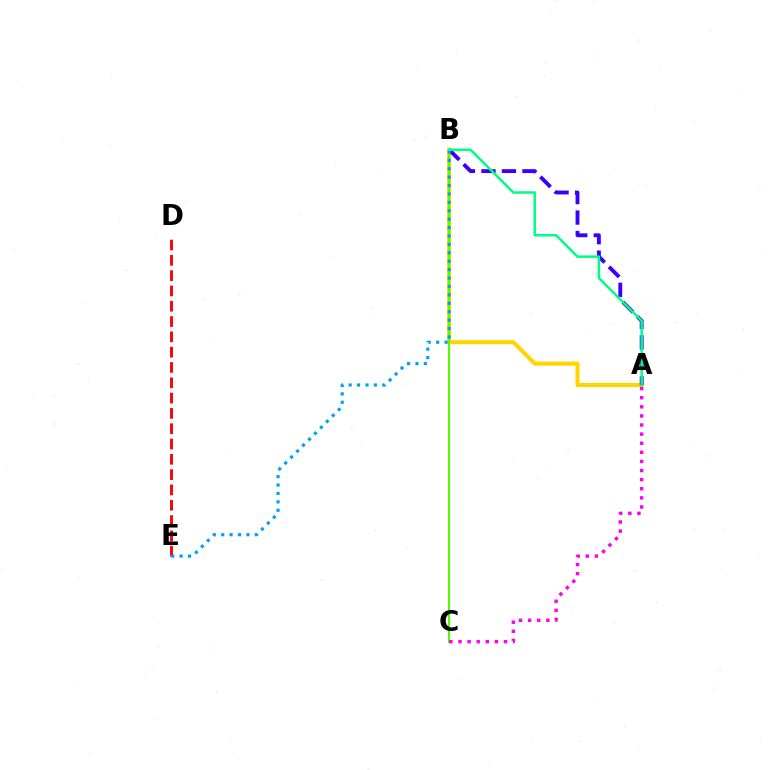{('A', 'B'): [{'color': '#ffd500', 'line_style': 'solid', 'thickness': 2.94}, {'color': '#3700ff', 'line_style': 'dashed', 'thickness': 2.78}, {'color': '#00ff86', 'line_style': 'solid', 'thickness': 1.83}], ('B', 'C'): [{'color': '#4fff00', 'line_style': 'solid', 'thickness': 1.51}], ('D', 'E'): [{'color': '#ff0000', 'line_style': 'dashed', 'thickness': 2.08}], ('B', 'E'): [{'color': '#009eff', 'line_style': 'dotted', 'thickness': 2.28}], ('A', 'C'): [{'color': '#ff00ed', 'line_style': 'dotted', 'thickness': 2.47}]}